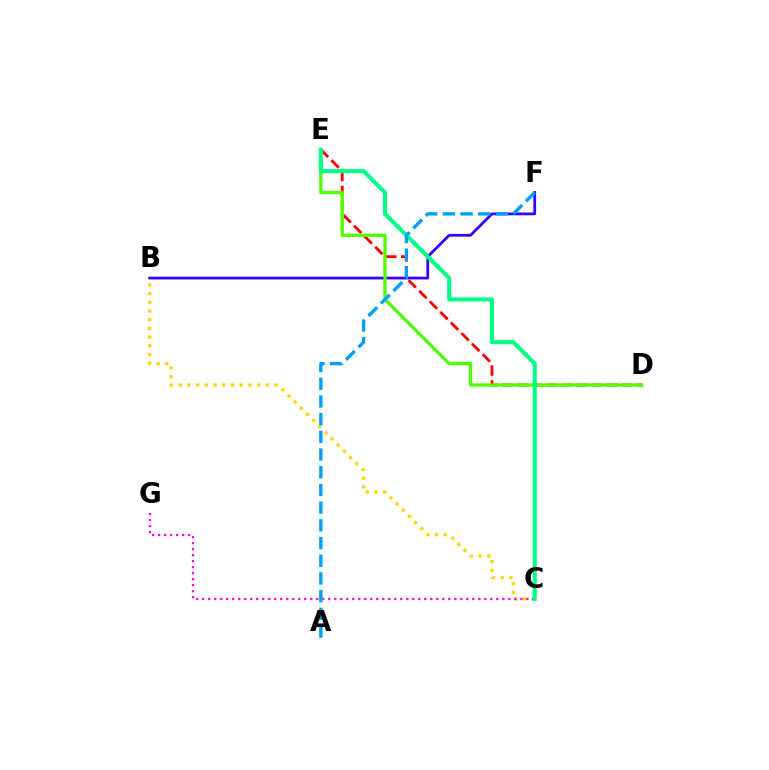{('D', 'E'): [{'color': '#ff0000', 'line_style': 'dashed', 'thickness': 2.03}, {'color': '#4fff00', 'line_style': 'solid', 'thickness': 2.39}], ('B', 'F'): [{'color': '#3700ff', 'line_style': 'solid', 'thickness': 2.0}], ('B', 'C'): [{'color': '#ffd500', 'line_style': 'dotted', 'thickness': 2.37}], ('C', 'G'): [{'color': '#ff00ed', 'line_style': 'dotted', 'thickness': 1.63}], ('C', 'E'): [{'color': '#00ff86', 'line_style': 'solid', 'thickness': 2.93}], ('A', 'F'): [{'color': '#009eff', 'line_style': 'dashed', 'thickness': 2.4}]}